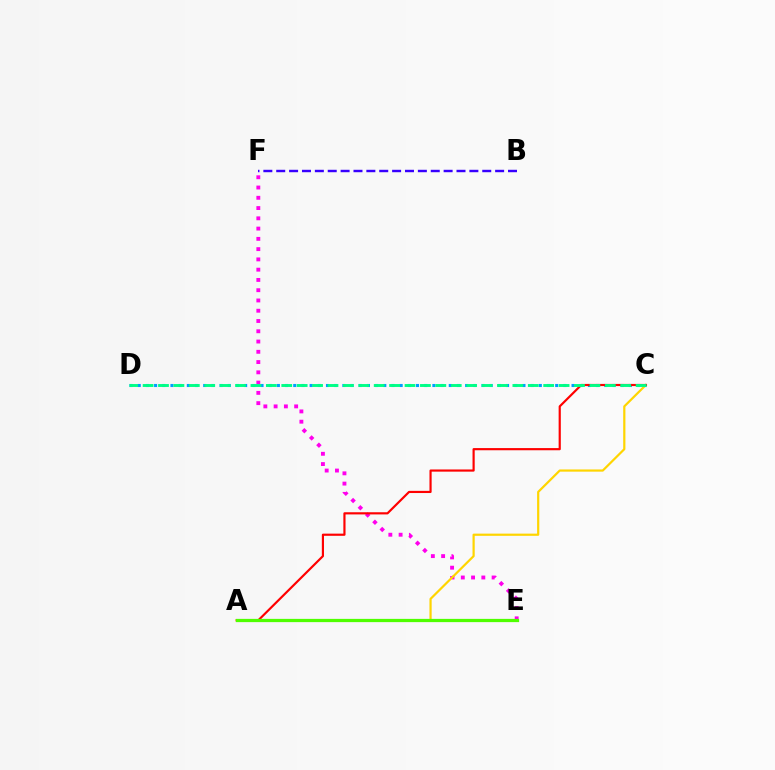{('E', 'F'): [{'color': '#ff00ed', 'line_style': 'dotted', 'thickness': 2.79}], ('A', 'C'): [{'color': '#ffd500', 'line_style': 'solid', 'thickness': 1.59}, {'color': '#ff0000', 'line_style': 'solid', 'thickness': 1.56}], ('C', 'D'): [{'color': '#009eff', 'line_style': 'dotted', 'thickness': 2.22}, {'color': '#00ff86', 'line_style': 'dashed', 'thickness': 2.09}], ('A', 'E'): [{'color': '#4fff00', 'line_style': 'solid', 'thickness': 2.34}], ('B', 'F'): [{'color': '#3700ff', 'line_style': 'dashed', 'thickness': 1.75}]}